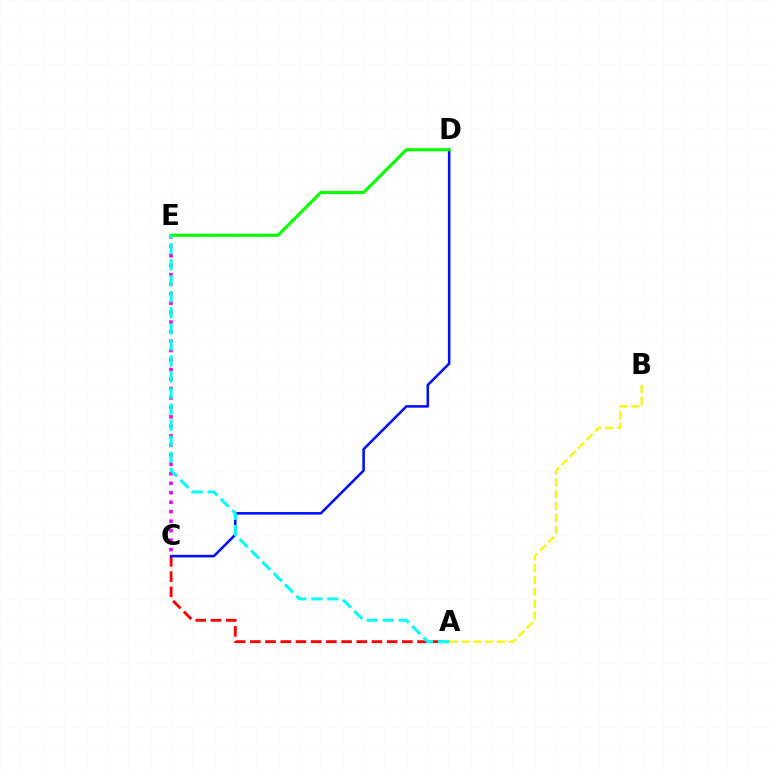{('C', 'E'): [{'color': '#ee00ff', 'line_style': 'dotted', 'thickness': 2.58}], ('A', 'C'): [{'color': '#ff0000', 'line_style': 'dashed', 'thickness': 2.06}], ('C', 'D'): [{'color': '#0010ff', 'line_style': 'solid', 'thickness': 1.84}], ('D', 'E'): [{'color': '#08ff00', 'line_style': 'solid', 'thickness': 2.26}], ('A', 'E'): [{'color': '#00fff6', 'line_style': 'dashed', 'thickness': 2.18}], ('A', 'B'): [{'color': '#fcf500', 'line_style': 'dashed', 'thickness': 1.61}]}